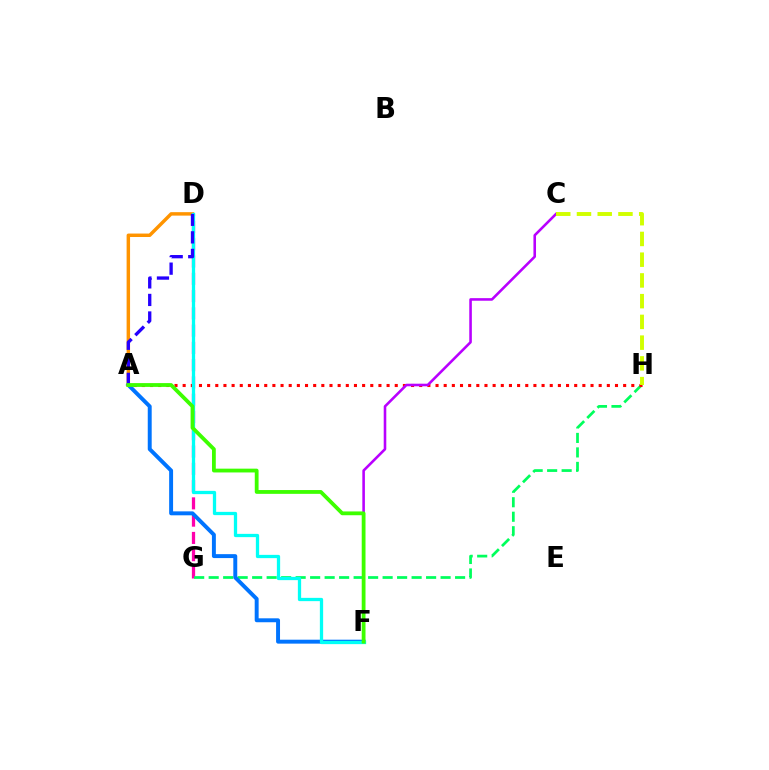{('D', 'G'): [{'color': '#ff00ac', 'line_style': 'dashed', 'thickness': 2.35}], ('G', 'H'): [{'color': '#00ff5c', 'line_style': 'dashed', 'thickness': 1.97}], ('A', 'F'): [{'color': '#0074ff', 'line_style': 'solid', 'thickness': 2.83}, {'color': '#3dff00', 'line_style': 'solid', 'thickness': 2.73}], ('A', 'D'): [{'color': '#ff9400', 'line_style': 'solid', 'thickness': 2.49}, {'color': '#2500ff', 'line_style': 'dashed', 'thickness': 2.39}], ('A', 'H'): [{'color': '#ff0000', 'line_style': 'dotted', 'thickness': 2.22}], ('D', 'F'): [{'color': '#00fff6', 'line_style': 'solid', 'thickness': 2.36}], ('C', 'F'): [{'color': '#b900ff', 'line_style': 'solid', 'thickness': 1.86}], ('C', 'H'): [{'color': '#d1ff00', 'line_style': 'dashed', 'thickness': 2.82}]}